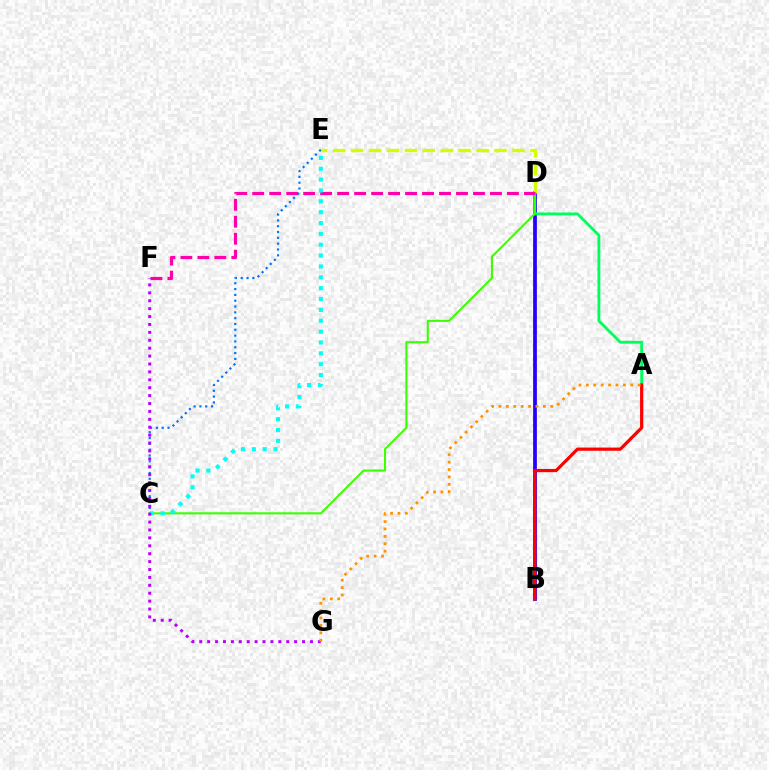{('B', 'D'): [{'color': '#2500ff', 'line_style': 'solid', 'thickness': 2.69}], ('C', 'E'): [{'color': '#0074ff', 'line_style': 'dotted', 'thickness': 1.58}, {'color': '#00fff6', 'line_style': 'dotted', 'thickness': 2.95}], ('A', 'D'): [{'color': '#00ff5c', 'line_style': 'solid', 'thickness': 2.04}], ('C', 'D'): [{'color': '#3dff00', 'line_style': 'solid', 'thickness': 1.51}], ('D', 'E'): [{'color': '#d1ff00', 'line_style': 'dashed', 'thickness': 2.44}], ('D', 'F'): [{'color': '#ff00ac', 'line_style': 'dashed', 'thickness': 2.31}], ('A', 'B'): [{'color': '#ff0000', 'line_style': 'solid', 'thickness': 2.31}], ('F', 'G'): [{'color': '#b900ff', 'line_style': 'dotted', 'thickness': 2.15}], ('A', 'G'): [{'color': '#ff9400', 'line_style': 'dotted', 'thickness': 2.01}]}